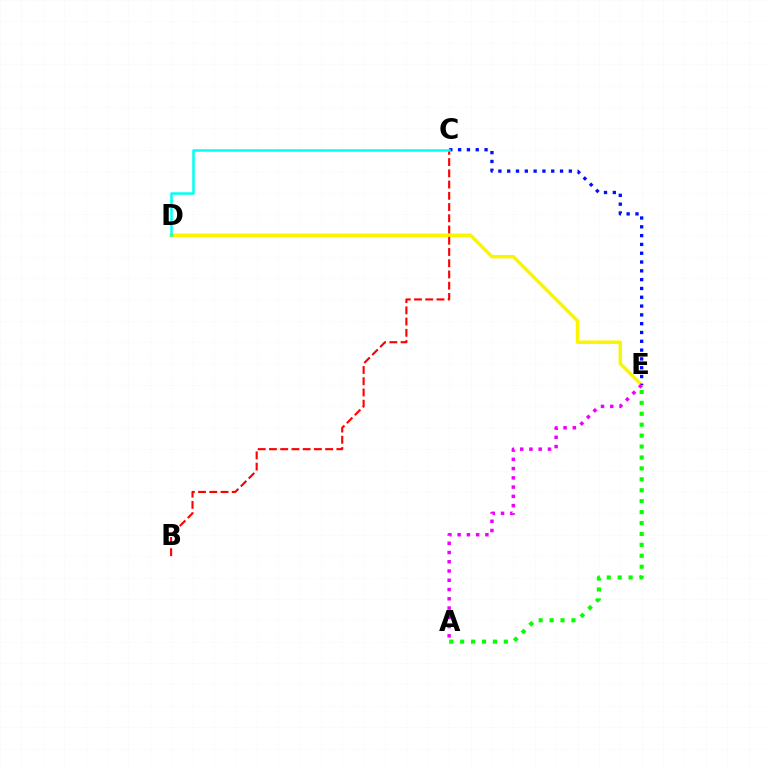{('D', 'E'): [{'color': '#fcf500', 'line_style': 'solid', 'thickness': 2.5}], ('A', 'E'): [{'color': '#08ff00', 'line_style': 'dotted', 'thickness': 2.97}, {'color': '#ee00ff', 'line_style': 'dotted', 'thickness': 2.51}], ('C', 'E'): [{'color': '#0010ff', 'line_style': 'dotted', 'thickness': 2.39}], ('B', 'C'): [{'color': '#ff0000', 'line_style': 'dashed', 'thickness': 1.53}], ('C', 'D'): [{'color': '#00fff6', 'line_style': 'solid', 'thickness': 1.8}]}